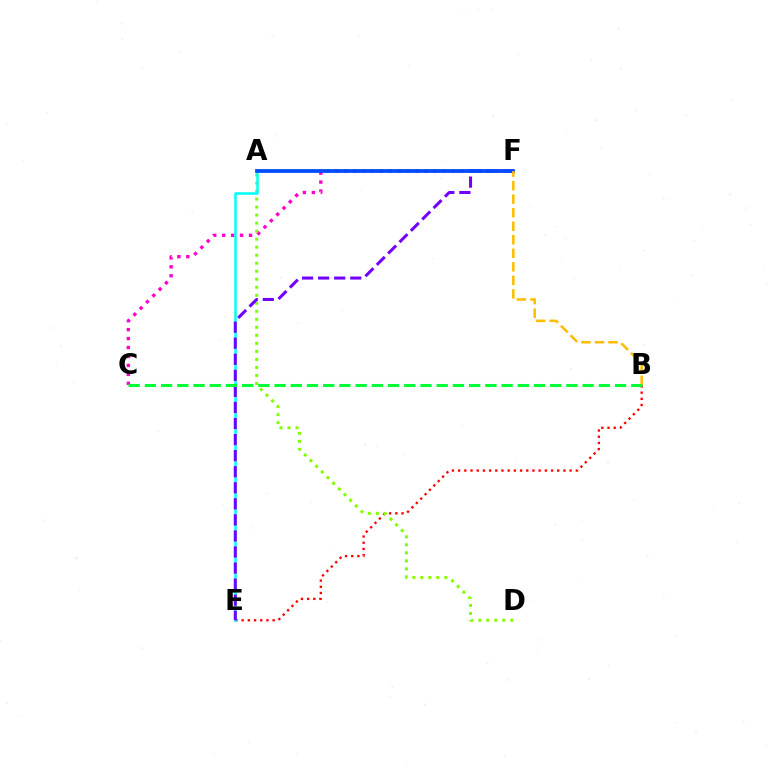{('B', 'E'): [{'color': '#ff0000', 'line_style': 'dotted', 'thickness': 1.68}], ('C', 'F'): [{'color': '#ff00cf', 'line_style': 'dotted', 'thickness': 2.43}], ('A', 'D'): [{'color': '#84ff00', 'line_style': 'dotted', 'thickness': 2.18}], ('A', 'E'): [{'color': '#00fff6', 'line_style': 'solid', 'thickness': 1.81}], ('E', 'F'): [{'color': '#7200ff', 'line_style': 'dashed', 'thickness': 2.18}], ('A', 'F'): [{'color': '#004bff', 'line_style': 'solid', 'thickness': 2.71}], ('B', 'F'): [{'color': '#ffbd00', 'line_style': 'dashed', 'thickness': 1.84}], ('B', 'C'): [{'color': '#00ff39', 'line_style': 'dashed', 'thickness': 2.2}]}